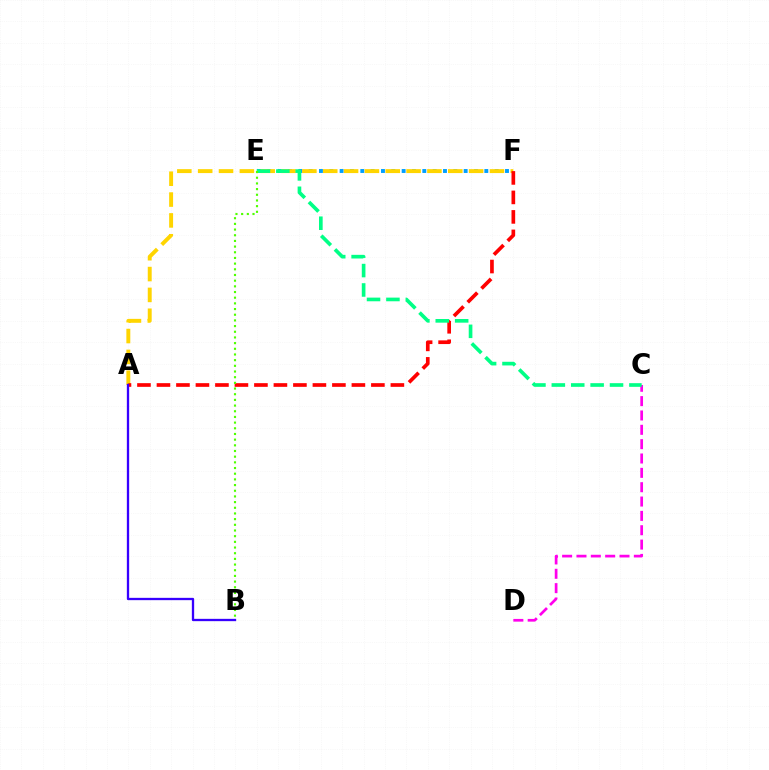{('E', 'F'): [{'color': '#009eff', 'line_style': 'dotted', 'thickness': 2.81}], ('A', 'F'): [{'color': '#ffd500', 'line_style': 'dashed', 'thickness': 2.83}, {'color': '#ff0000', 'line_style': 'dashed', 'thickness': 2.65}], ('A', 'B'): [{'color': '#3700ff', 'line_style': 'solid', 'thickness': 1.67}], ('C', 'D'): [{'color': '#ff00ed', 'line_style': 'dashed', 'thickness': 1.95}], ('C', 'E'): [{'color': '#00ff86', 'line_style': 'dashed', 'thickness': 2.64}], ('B', 'E'): [{'color': '#4fff00', 'line_style': 'dotted', 'thickness': 1.54}]}